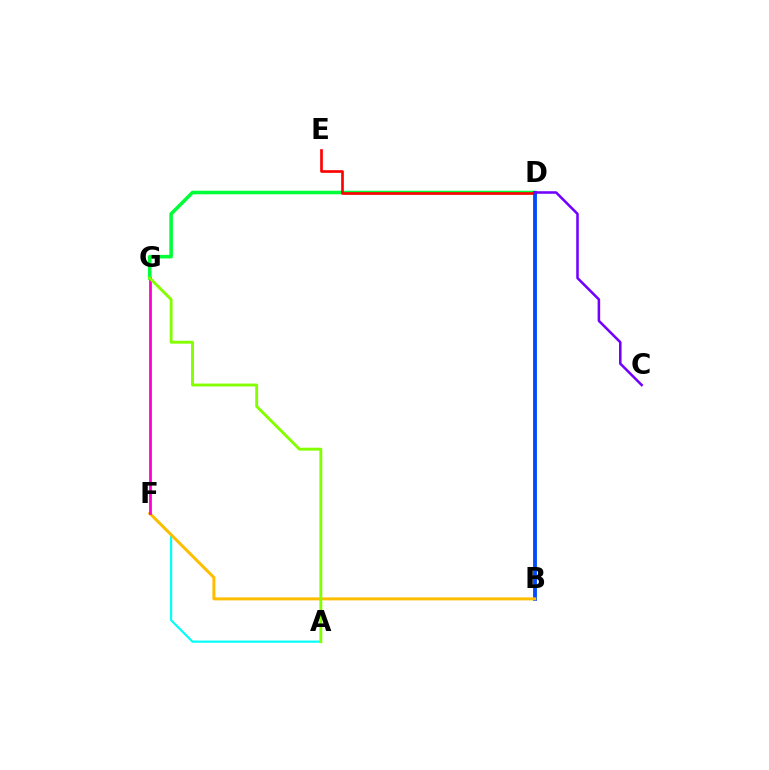{('D', 'G'): [{'color': '#00ff39', 'line_style': 'solid', 'thickness': 2.57}], ('A', 'F'): [{'color': '#00fff6', 'line_style': 'solid', 'thickness': 1.54}], ('D', 'E'): [{'color': '#ff0000', 'line_style': 'solid', 'thickness': 1.92}], ('B', 'D'): [{'color': '#004bff', 'line_style': 'solid', 'thickness': 2.76}], ('B', 'F'): [{'color': '#ffbd00', 'line_style': 'solid', 'thickness': 2.15}], ('F', 'G'): [{'color': '#ff00cf', 'line_style': 'solid', 'thickness': 1.99}], ('A', 'G'): [{'color': '#84ff00', 'line_style': 'solid', 'thickness': 2.08}], ('C', 'D'): [{'color': '#7200ff', 'line_style': 'solid', 'thickness': 1.84}]}